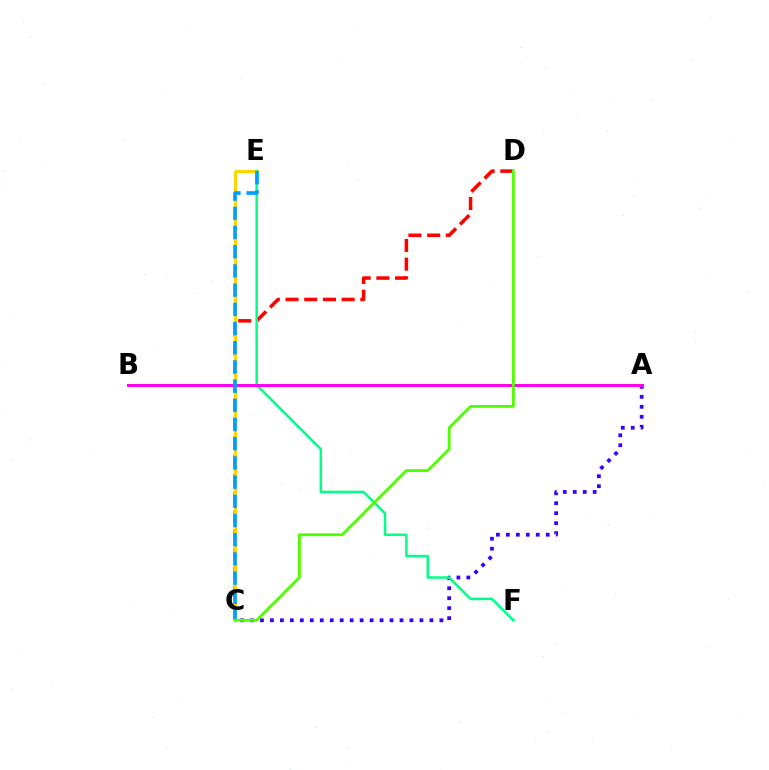{('C', 'D'): [{'color': '#ff0000', 'line_style': 'dashed', 'thickness': 2.54}, {'color': '#4fff00', 'line_style': 'solid', 'thickness': 2.05}], ('C', 'E'): [{'color': '#ffd500', 'line_style': 'solid', 'thickness': 2.2}, {'color': '#009eff', 'line_style': 'dashed', 'thickness': 2.61}], ('A', 'C'): [{'color': '#3700ff', 'line_style': 'dotted', 'thickness': 2.71}], ('E', 'F'): [{'color': '#00ff86', 'line_style': 'solid', 'thickness': 1.81}], ('A', 'B'): [{'color': '#ff00ed', 'line_style': 'solid', 'thickness': 2.13}]}